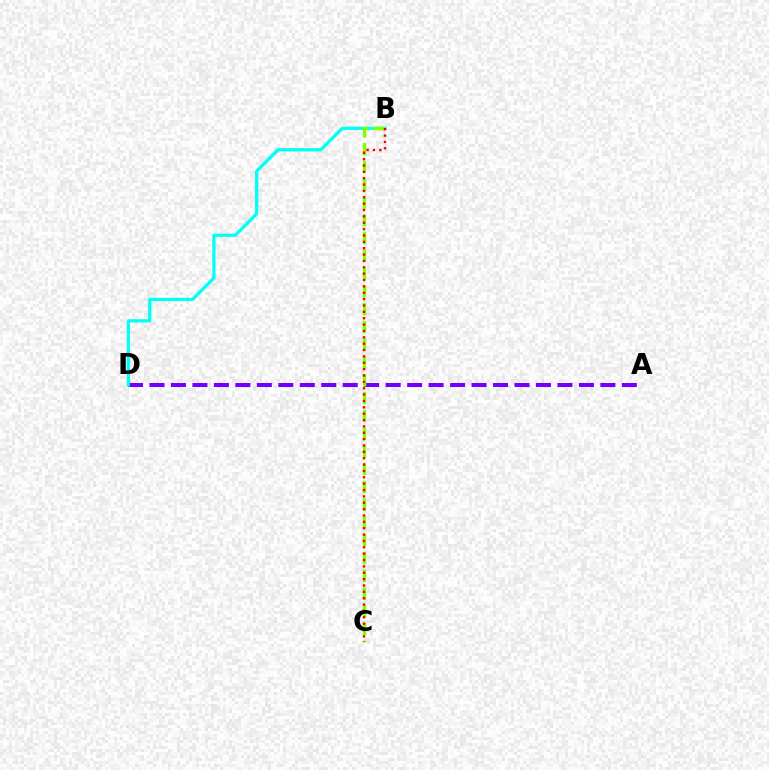{('A', 'D'): [{'color': '#7200ff', 'line_style': 'dashed', 'thickness': 2.92}], ('B', 'D'): [{'color': '#00fff6', 'line_style': 'solid', 'thickness': 2.33}], ('B', 'C'): [{'color': '#84ff00', 'line_style': 'dashed', 'thickness': 2.41}, {'color': '#ff0000', 'line_style': 'dotted', 'thickness': 1.73}]}